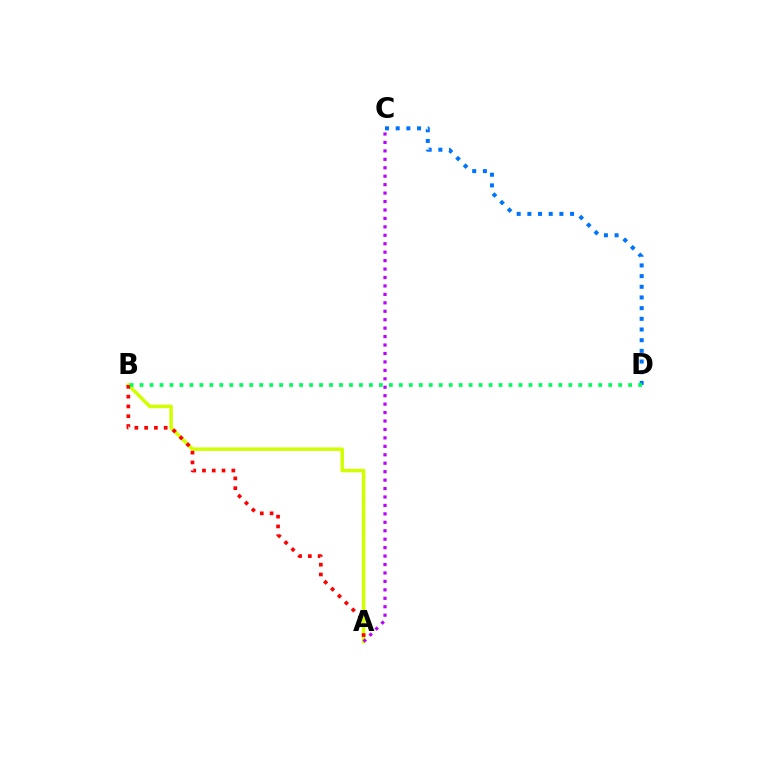{('A', 'B'): [{'color': '#d1ff00', 'line_style': 'solid', 'thickness': 2.51}, {'color': '#ff0000', 'line_style': 'dotted', 'thickness': 2.66}], ('C', 'D'): [{'color': '#0074ff', 'line_style': 'dotted', 'thickness': 2.9}], ('B', 'D'): [{'color': '#00ff5c', 'line_style': 'dotted', 'thickness': 2.71}], ('A', 'C'): [{'color': '#b900ff', 'line_style': 'dotted', 'thickness': 2.29}]}